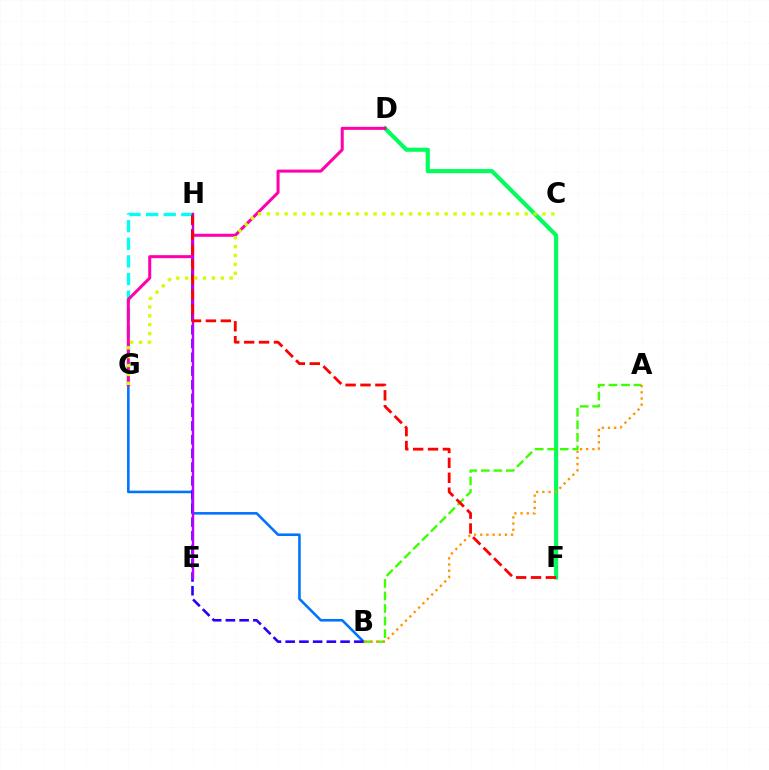{('B', 'G'): [{'color': '#0074ff', 'line_style': 'solid', 'thickness': 1.86}], ('B', 'H'): [{'color': '#2500ff', 'line_style': 'dashed', 'thickness': 1.87}], ('G', 'H'): [{'color': '#00fff6', 'line_style': 'dashed', 'thickness': 2.39}], ('D', 'F'): [{'color': '#00ff5c', 'line_style': 'solid', 'thickness': 2.98}], ('D', 'G'): [{'color': '#ff00ac', 'line_style': 'solid', 'thickness': 2.18}], ('E', 'H'): [{'color': '#b900ff', 'line_style': 'solid', 'thickness': 1.74}], ('A', 'B'): [{'color': '#3dff00', 'line_style': 'dashed', 'thickness': 1.7}, {'color': '#ff9400', 'line_style': 'dotted', 'thickness': 1.68}], ('F', 'H'): [{'color': '#ff0000', 'line_style': 'dashed', 'thickness': 2.02}], ('C', 'G'): [{'color': '#d1ff00', 'line_style': 'dotted', 'thickness': 2.42}]}